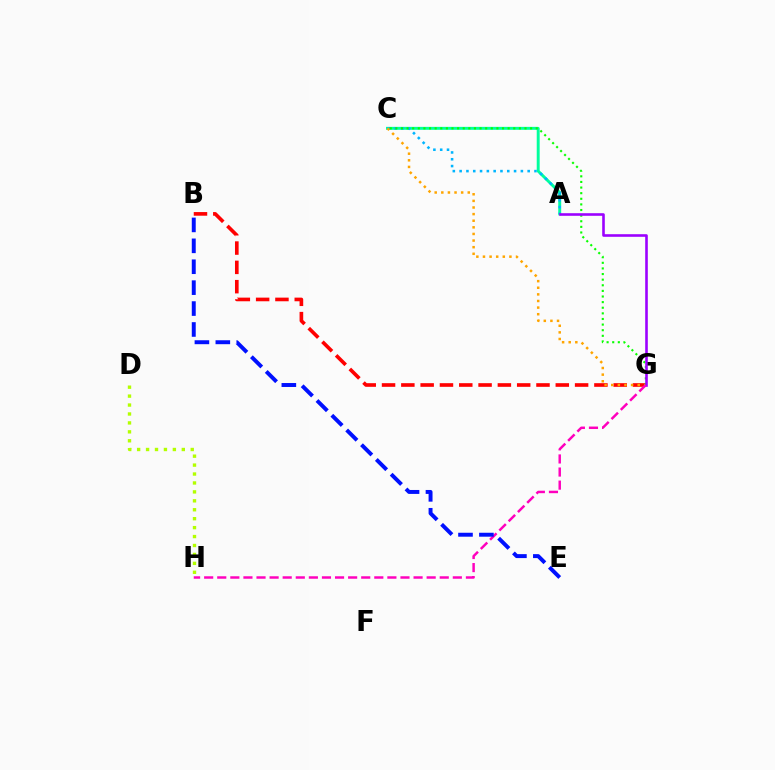{('B', 'G'): [{'color': '#ff0000', 'line_style': 'dashed', 'thickness': 2.62}], ('A', 'C'): [{'color': '#00ff9d', 'line_style': 'solid', 'thickness': 2.11}, {'color': '#00b5ff', 'line_style': 'dotted', 'thickness': 1.85}], ('C', 'G'): [{'color': '#ffa500', 'line_style': 'dotted', 'thickness': 1.8}, {'color': '#08ff00', 'line_style': 'dotted', 'thickness': 1.53}], ('A', 'G'): [{'color': '#9b00ff', 'line_style': 'solid', 'thickness': 1.87}], ('D', 'H'): [{'color': '#b3ff00', 'line_style': 'dotted', 'thickness': 2.43}], ('G', 'H'): [{'color': '#ff00bd', 'line_style': 'dashed', 'thickness': 1.78}], ('B', 'E'): [{'color': '#0010ff', 'line_style': 'dashed', 'thickness': 2.84}]}